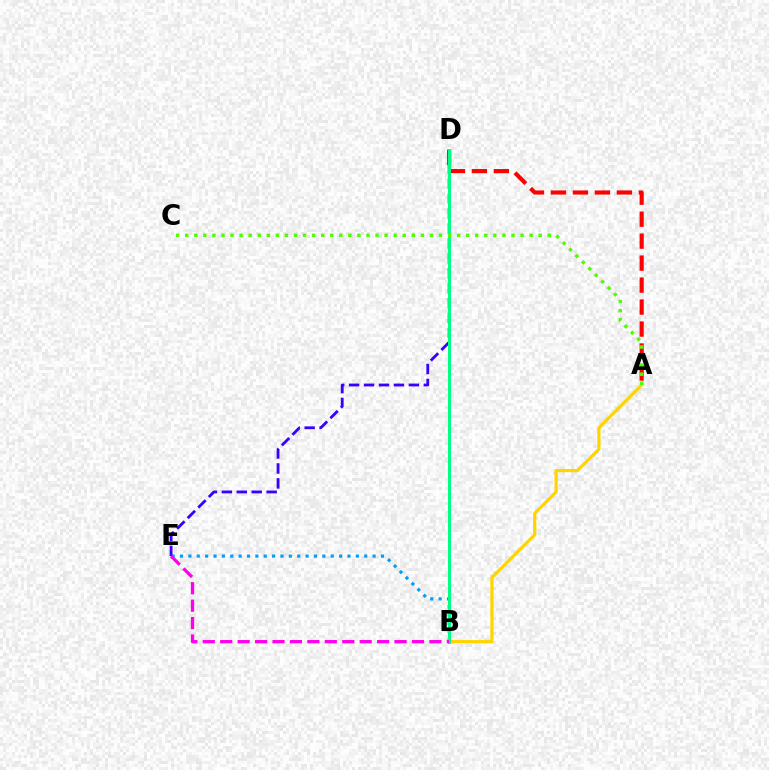{('B', 'E'): [{'color': '#009eff', 'line_style': 'dotted', 'thickness': 2.28}, {'color': '#ff00ed', 'line_style': 'dashed', 'thickness': 2.37}], ('D', 'E'): [{'color': '#3700ff', 'line_style': 'dashed', 'thickness': 2.03}], ('A', 'B'): [{'color': '#ffd500', 'line_style': 'solid', 'thickness': 2.32}], ('A', 'D'): [{'color': '#ff0000', 'line_style': 'dashed', 'thickness': 2.99}], ('B', 'D'): [{'color': '#00ff86', 'line_style': 'solid', 'thickness': 2.14}], ('A', 'C'): [{'color': '#4fff00', 'line_style': 'dotted', 'thickness': 2.46}]}